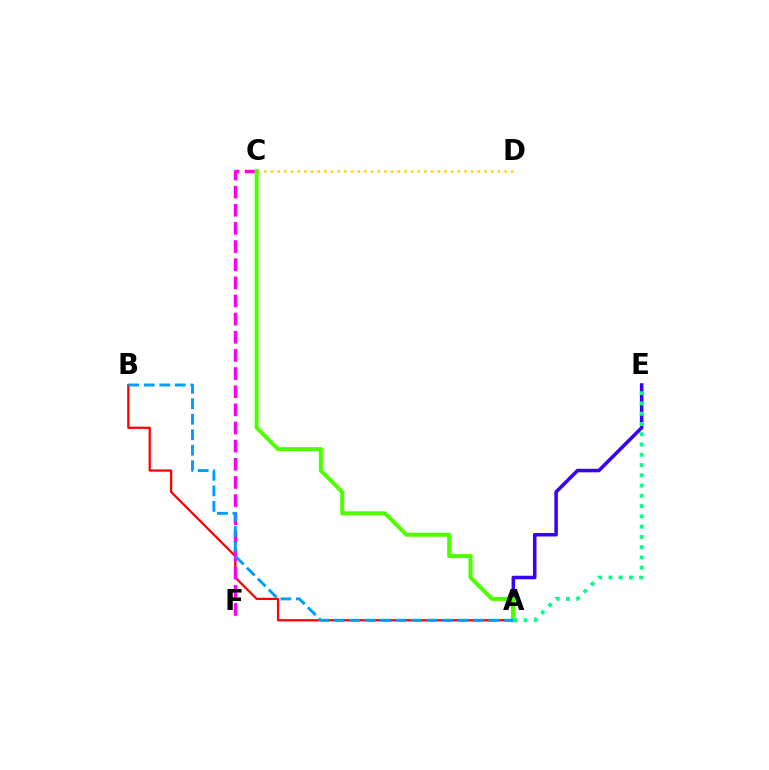{('A', 'B'): [{'color': '#ff0000', 'line_style': 'solid', 'thickness': 1.63}, {'color': '#009eff', 'line_style': 'dashed', 'thickness': 2.11}], ('C', 'F'): [{'color': '#ff00ed', 'line_style': 'dashed', 'thickness': 2.46}], ('A', 'E'): [{'color': '#3700ff', 'line_style': 'solid', 'thickness': 2.55}, {'color': '#00ff86', 'line_style': 'dotted', 'thickness': 2.79}], ('C', 'D'): [{'color': '#ffd500', 'line_style': 'dotted', 'thickness': 1.81}], ('A', 'C'): [{'color': '#4fff00', 'line_style': 'solid', 'thickness': 2.91}]}